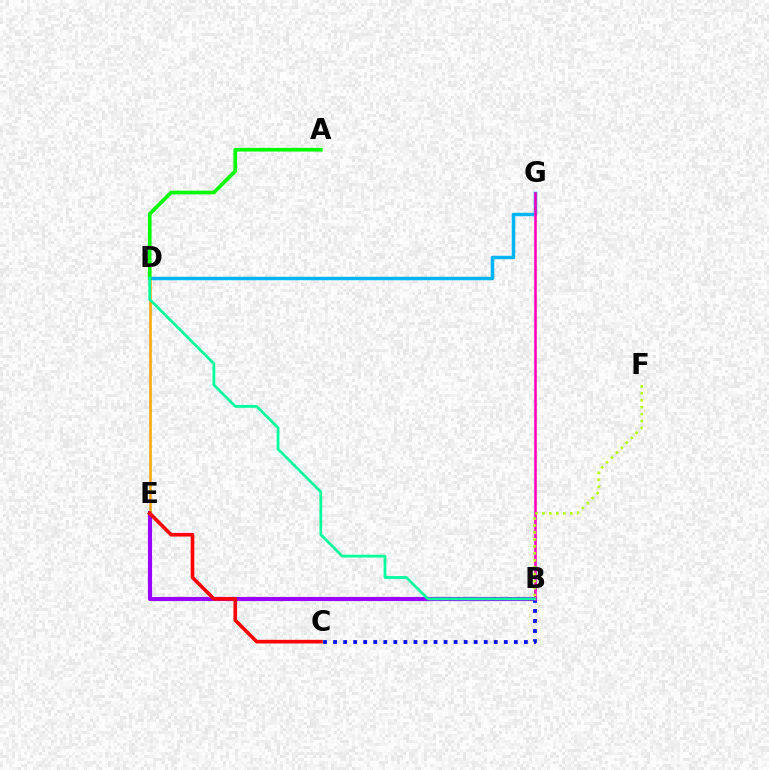{('B', 'E'): [{'color': '#9b00ff', 'line_style': 'solid', 'thickness': 2.99}], ('B', 'C'): [{'color': '#0010ff', 'line_style': 'dotted', 'thickness': 2.73}], ('D', 'E'): [{'color': '#ffa500', 'line_style': 'solid', 'thickness': 1.81}], ('D', 'G'): [{'color': '#00b5ff', 'line_style': 'solid', 'thickness': 2.5}], ('A', 'D'): [{'color': '#08ff00', 'line_style': 'solid', 'thickness': 2.67}], ('B', 'G'): [{'color': '#ff00bd', 'line_style': 'solid', 'thickness': 1.86}], ('B', 'F'): [{'color': '#b3ff00', 'line_style': 'dotted', 'thickness': 1.89}], ('B', 'D'): [{'color': '#00ff9d', 'line_style': 'solid', 'thickness': 1.99}], ('C', 'E'): [{'color': '#ff0000', 'line_style': 'solid', 'thickness': 2.62}]}